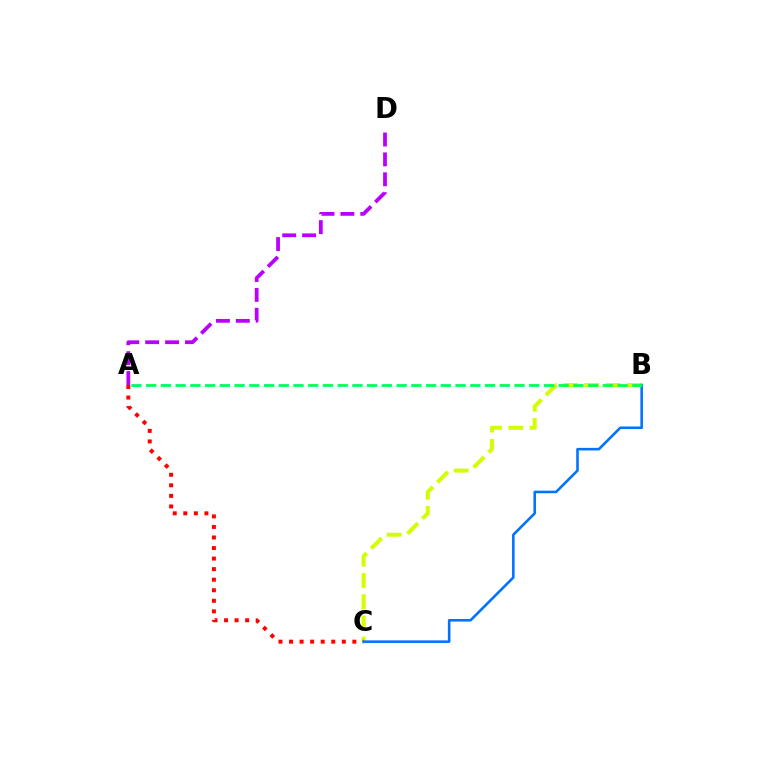{('B', 'C'): [{'color': '#d1ff00', 'line_style': 'dashed', 'thickness': 2.88}, {'color': '#0074ff', 'line_style': 'solid', 'thickness': 1.86}], ('A', 'C'): [{'color': '#ff0000', 'line_style': 'dotted', 'thickness': 2.87}], ('A', 'B'): [{'color': '#00ff5c', 'line_style': 'dashed', 'thickness': 2.0}], ('A', 'D'): [{'color': '#b900ff', 'line_style': 'dashed', 'thickness': 2.7}]}